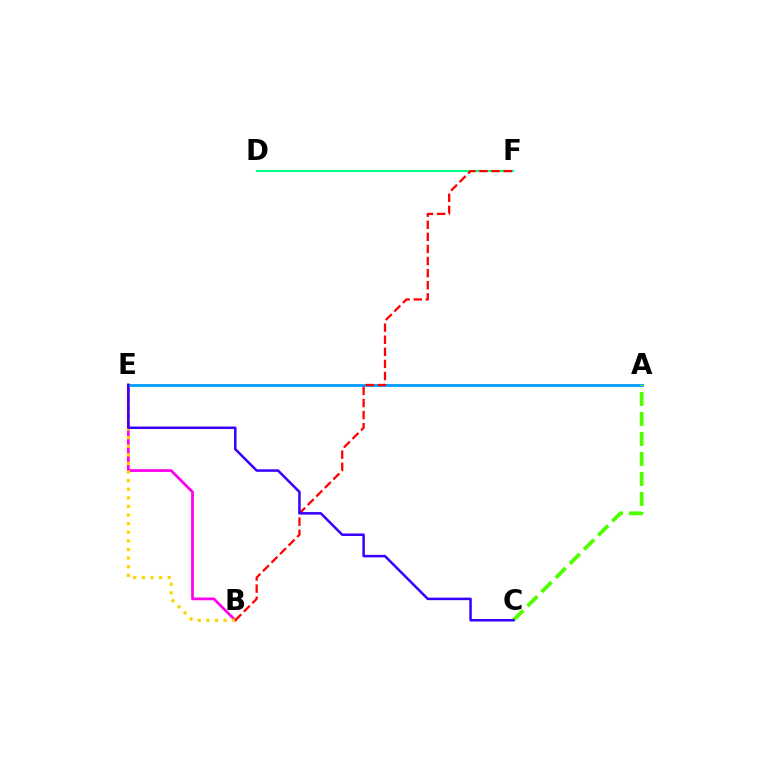{('B', 'E'): [{'color': '#ff00ed', 'line_style': 'solid', 'thickness': 1.97}, {'color': '#ffd500', 'line_style': 'dotted', 'thickness': 2.34}], ('A', 'E'): [{'color': '#009eff', 'line_style': 'solid', 'thickness': 2.01}], ('D', 'F'): [{'color': '#00ff86', 'line_style': 'solid', 'thickness': 1.53}], ('B', 'F'): [{'color': '#ff0000', 'line_style': 'dashed', 'thickness': 1.64}], ('A', 'C'): [{'color': '#4fff00', 'line_style': 'dashed', 'thickness': 2.72}], ('C', 'E'): [{'color': '#3700ff', 'line_style': 'solid', 'thickness': 1.81}]}